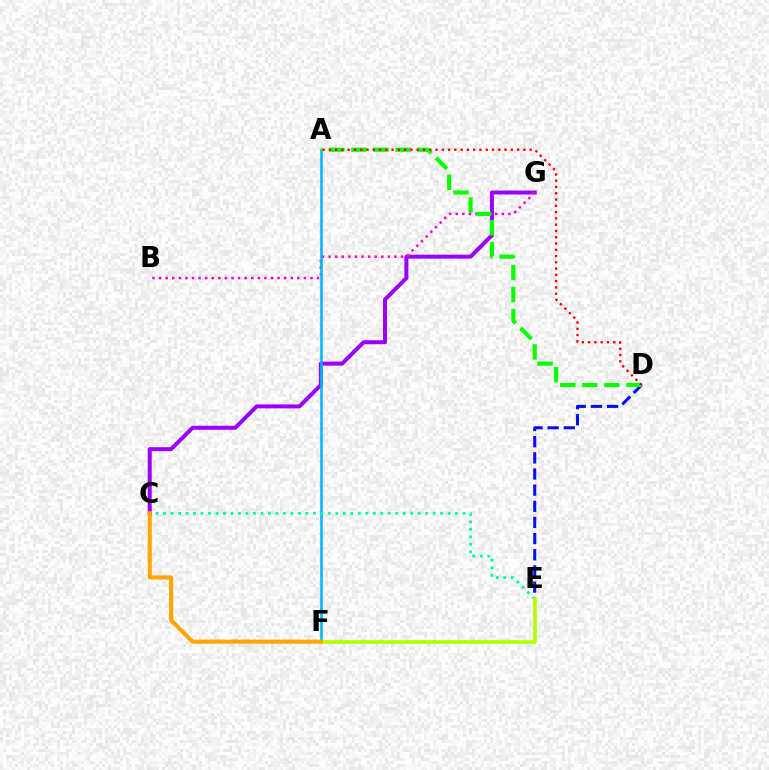{('C', 'G'): [{'color': '#9b00ff', 'line_style': 'solid', 'thickness': 2.87}], ('B', 'G'): [{'color': '#ff00bd', 'line_style': 'dotted', 'thickness': 1.79}], ('D', 'E'): [{'color': '#0010ff', 'line_style': 'dashed', 'thickness': 2.2}], ('A', 'F'): [{'color': '#00b5ff', 'line_style': 'solid', 'thickness': 1.84}], ('A', 'D'): [{'color': '#08ff00', 'line_style': 'dashed', 'thickness': 3.0}, {'color': '#ff0000', 'line_style': 'dotted', 'thickness': 1.71}], ('C', 'E'): [{'color': '#00ff9d', 'line_style': 'dotted', 'thickness': 2.03}], ('E', 'F'): [{'color': '#b3ff00', 'line_style': 'solid', 'thickness': 2.6}], ('C', 'F'): [{'color': '#ffa500', 'line_style': 'solid', 'thickness': 2.92}]}